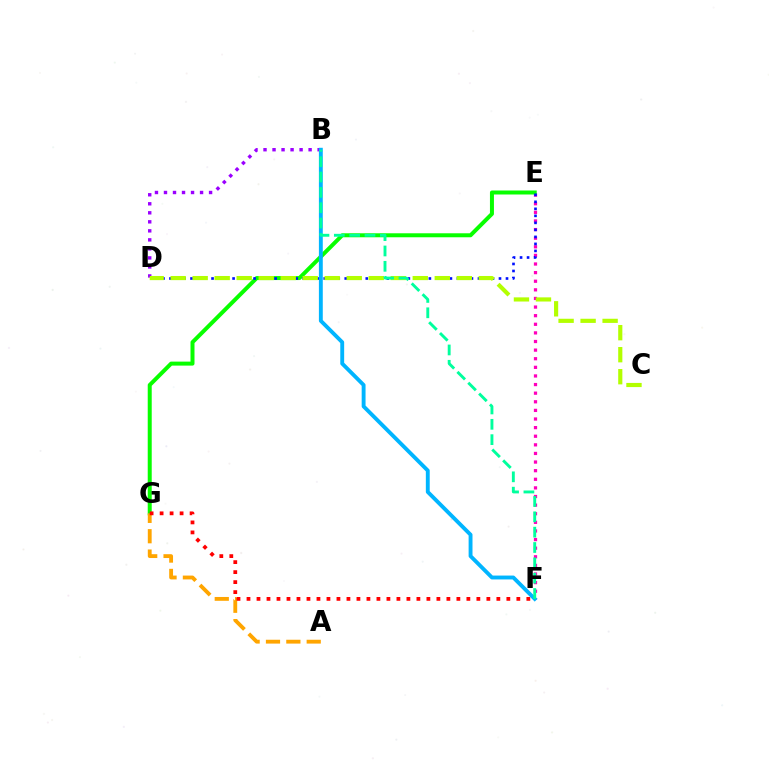{('E', 'F'): [{'color': '#ff00bd', 'line_style': 'dotted', 'thickness': 2.34}], ('B', 'D'): [{'color': '#9b00ff', 'line_style': 'dotted', 'thickness': 2.45}], ('E', 'G'): [{'color': '#08ff00', 'line_style': 'solid', 'thickness': 2.88}], ('D', 'E'): [{'color': '#0010ff', 'line_style': 'dotted', 'thickness': 1.9}], ('A', 'G'): [{'color': '#ffa500', 'line_style': 'dashed', 'thickness': 2.77}], ('F', 'G'): [{'color': '#ff0000', 'line_style': 'dotted', 'thickness': 2.72}], ('B', 'F'): [{'color': '#00b5ff', 'line_style': 'solid', 'thickness': 2.79}, {'color': '#00ff9d', 'line_style': 'dashed', 'thickness': 2.08}], ('C', 'D'): [{'color': '#b3ff00', 'line_style': 'dashed', 'thickness': 2.99}]}